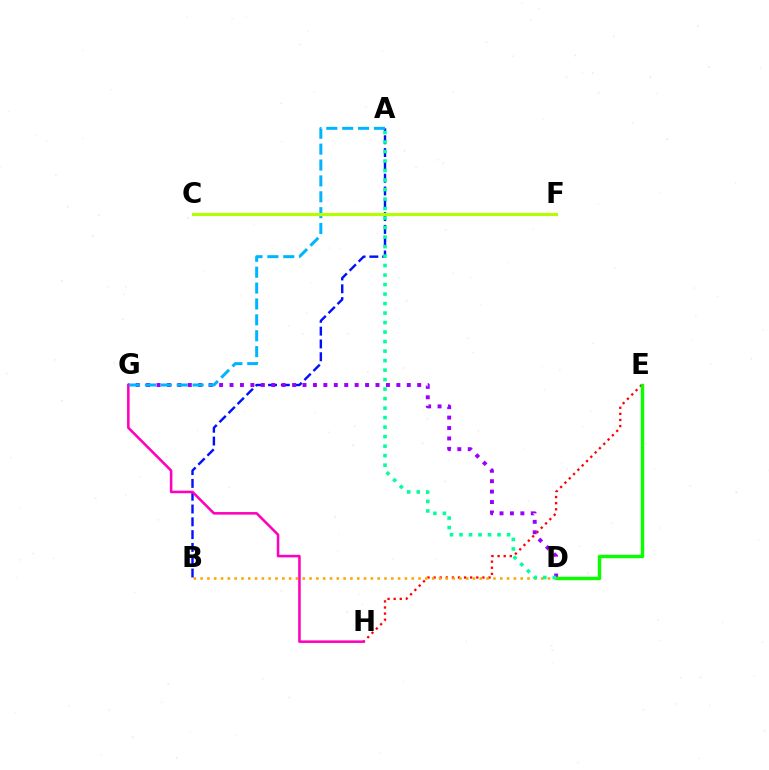{('E', 'H'): [{'color': '#ff0000', 'line_style': 'dotted', 'thickness': 1.66}], ('A', 'B'): [{'color': '#0010ff', 'line_style': 'dashed', 'thickness': 1.74}], ('D', 'G'): [{'color': '#9b00ff', 'line_style': 'dotted', 'thickness': 2.83}], ('G', 'H'): [{'color': '#ff00bd', 'line_style': 'solid', 'thickness': 1.84}], ('A', 'G'): [{'color': '#00b5ff', 'line_style': 'dashed', 'thickness': 2.16}], ('D', 'E'): [{'color': '#08ff00', 'line_style': 'solid', 'thickness': 2.45}], ('B', 'D'): [{'color': '#ffa500', 'line_style': 'dotted', 'thickness': 1.85}], ('A', 'D'): [{'color': '#00ff9d', 'line_style': 'dotted', 'thickness': 2.58}], ('C', 'F'): [{'color': '#b3ff00', 'line_style': 'solid', 'thickness': 2.23}]}